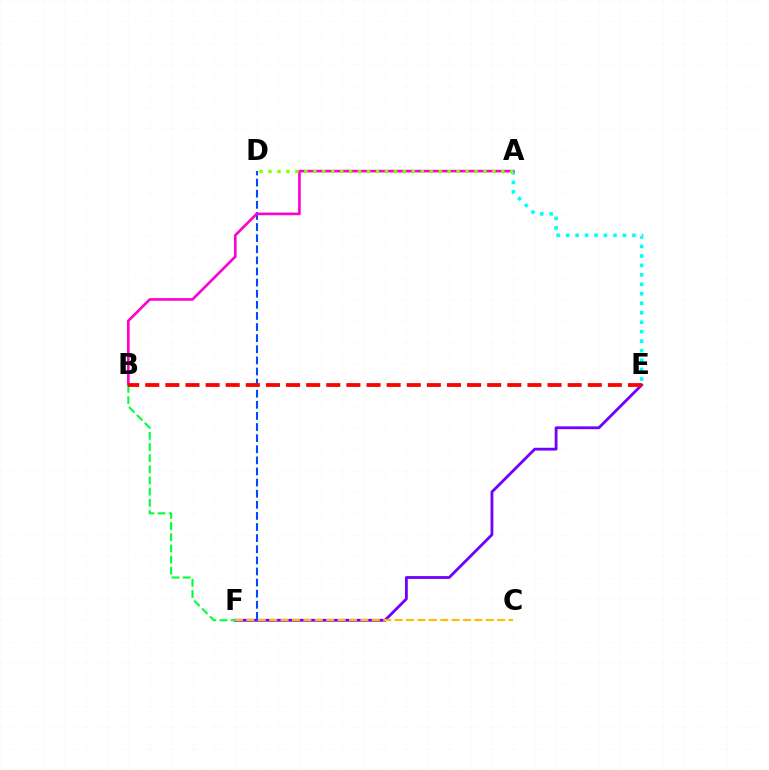{('E', 'F'): [{'color': '#7200ff', 'line_style': 'solid', 'thickness': 2.03}], ('A', 'E'): [{'color': '#00fff6', 'line_style': 'dotted', 'thickness': 2.57}], ('D', 'F'): [{'color': '#004bff', 'line_style': 'dashed', 'thickness': 1.51}], ('C', 'F'): [{'color': '#ffbd00', 'line_style': 'dashed', 'thickness': 1.55}], ('A', 'B'): [{'color': '#ff00cf', 'line_style': 'solid', 'thickness': 1.9}], ('B', 'F'): [{'color': '#00ff39', 'line_style': 'dashed', 'thickness': 1.52}], ('B', 'E'): [{'color': '#ff0000', 'line_style': 'dashed', 'thickness': 2.73}], ('A', 'D'): [{'color': '#84ff00', 'line_style': 'dotted', 'thickness': 2.43}]}